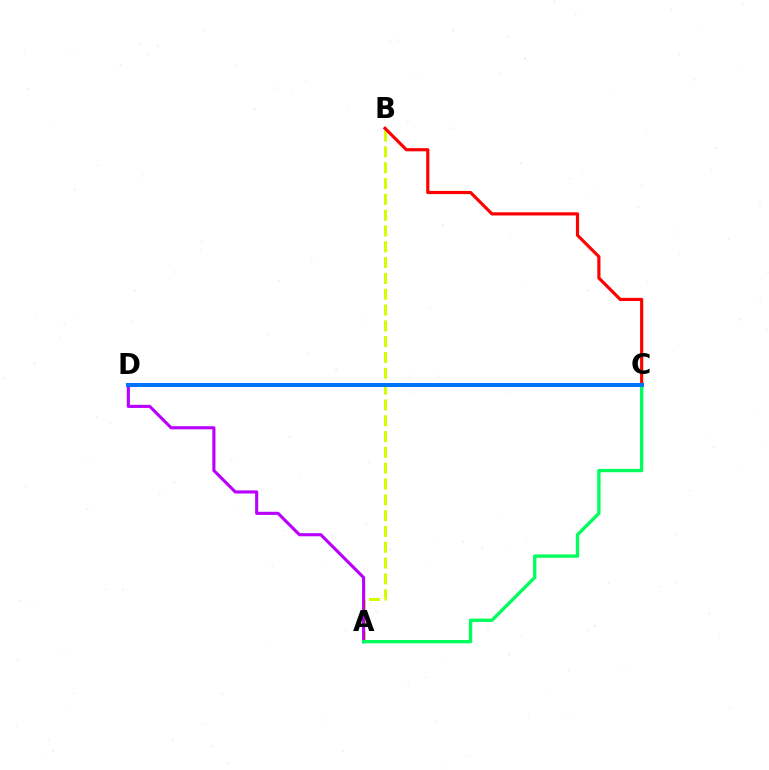{('A', 'B'): [{'color': '#d1ff00', 'line_style': 'dashed', 'thickness': 2.15}], ('B', 'C'): [{'color': '#ff0000', 'line_style': 'solid', 'thickness': 2.28}], ('A', 'D'): [{'color': '#b900ff', 'line_style': 'solid', 'thickness': 2.24}], ('A', 'C'): [{'color': '#00ff5c', 'line_style': 'solid', 'thickness': 2.39}], ('C', 'D'): [{'color': '#0074ff', 'line_style': 'solid', 'thickness': 2.92}]}